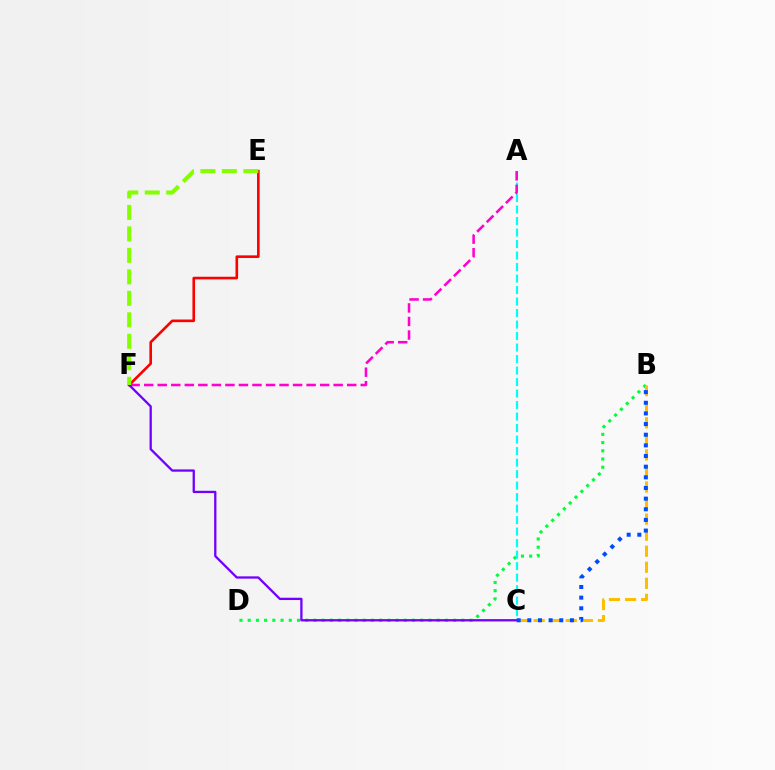{('B', 'D'): [{'color': '#00ff39', 'line_style': 'dotted', 'thickness': 2.23}], ('A', 'C'): [{'color': '#00fff6', 'line_style': 'dashed', 'thickness': 1.56}], ('B', 'C'): [{'color': '#ffbd00', 'line_style': 'dashed', 'thickness': 2.18}, {'color': '#004bff', 'line_style': 'dotted', 'thickness': 2.89}], ('A', 'F'): [{'color': '#ff00cf', 'line_style': 'dashed', 'thickness': 1.84}], ('E', 'F'): [{'color': '#ff0000', 'line_style': 'solid', 'thickness': 1.89}, {'color': '#84ff00', 'line_style': 'dashed', 'thickness': 2.92}], ('C', 'F'): [{'color': '#7200ff', 'line_style': 'solid', 'thickness': 1.65}]}